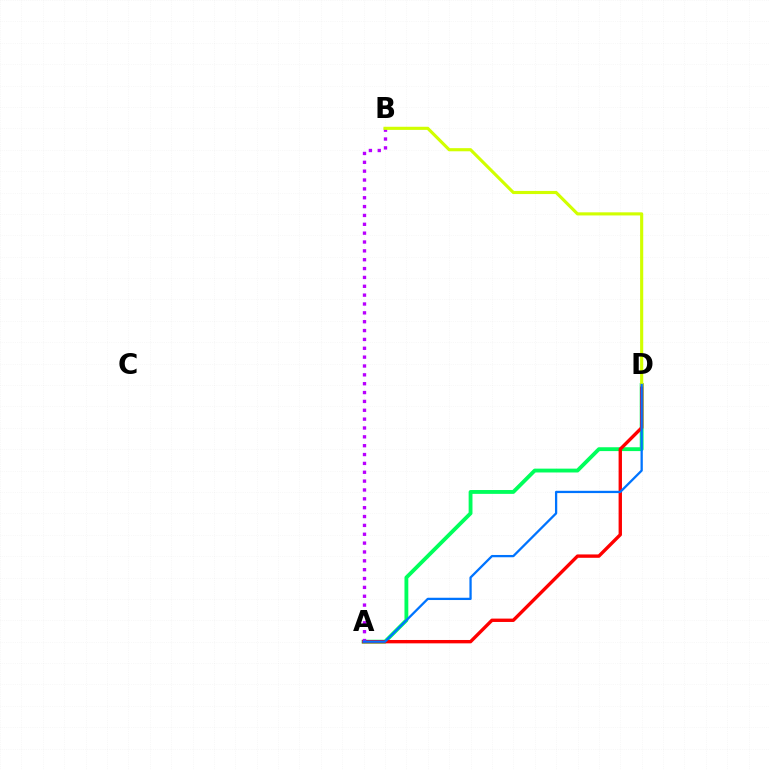{('A', 'D'): [{'color': '#00ff5c', 'line_style': 'solid', 'thickness': 2.77}, {'color': '#ff0000', 'line_style': 'solid', 'thickness': 2.43}, {'color': '#0074ff', 'line_style': 'solid', 'thickness': 1.64}], ('A', 'B'): [{'color': '#b900ff', 'line_style': 'dotted', 'thickness': 2.41}], ('B', 'D'): [{'color': '#d1ff00', 'line_style': 'solid', 'thickness': 2.25}]}